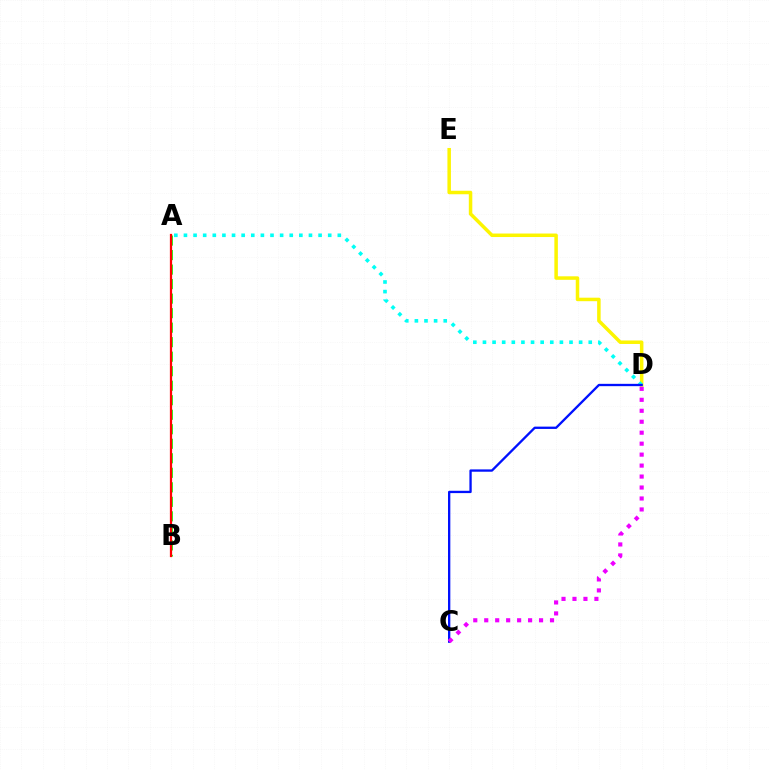{('A', 'B'): [{'color': '#08ff00', 'line_style': 'dashed', 'thickness': 1.97}, {'color': '#ff0000', 'line_style': 'solid', 'thickness': 1.62}], ('D', 'E'): [{'color': '#fcf500', 'line_style': 'solid', 'thickness': 2.52}], ('A', 'D'): [{'color': '#00fff6', 'line_style': 'dotted', 'thickness': 2.61}], ('C', 'D'): [{'color': '#0010ff', 'line_style': 'solid', 'thickness': 1.67}, {'color': '#ee00ff', 'line_style': 'dotted', 'thickness': 2.98}]}